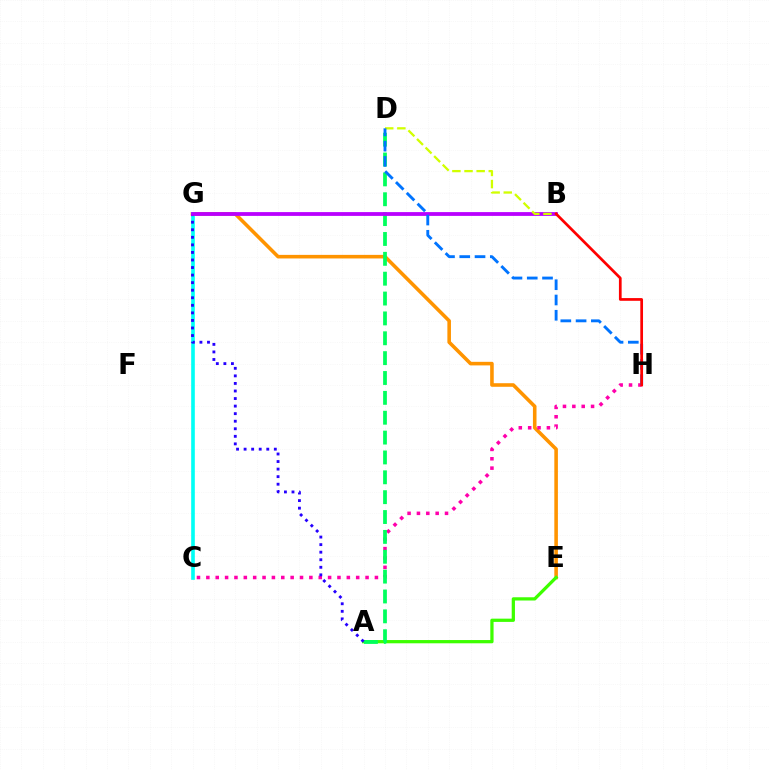{('E', 'G'): [{'color': '#ff9400', 'line_style': 'solid', 'thickness': 2.58}], ('A', 'E'): [{'color': '#3dff00', 'line_style': 'solid', 'thickness': 2.34}], ('C', 'G'): [{'color': '#00fff6', 'line_style': 'solid', 'thickness': 2.62}], ('C', 'H'): [{'color': '#ff00ac', 'line_style': 'dotted', 'thickness': 2.54}], ('A', 'D'): [{'color': '#00ff5c', 'line_style': 'dashed', 'thickness': 2.7}], ('A', 'G'): [{'color': '#2500ff', 'line_style': 'dotted', 'thickness': 2.05}], ('B', 'G'): [{'color': '#b900ff', 'line_style': 'solid', 'thickness': 2.73}], ('B', 'D'): [{'color': '#d1ff00', 'line_style': 'dashed', 'thickness': 1.65}], ('D', 'H'): [{'color': '#0074ff', 'line_style': 'dashed', 'thickness': 2.07}], ('B', 'H'): [{'color': '#ff0000', 'line_style': 'solid', 'thickness': 1.95}]}